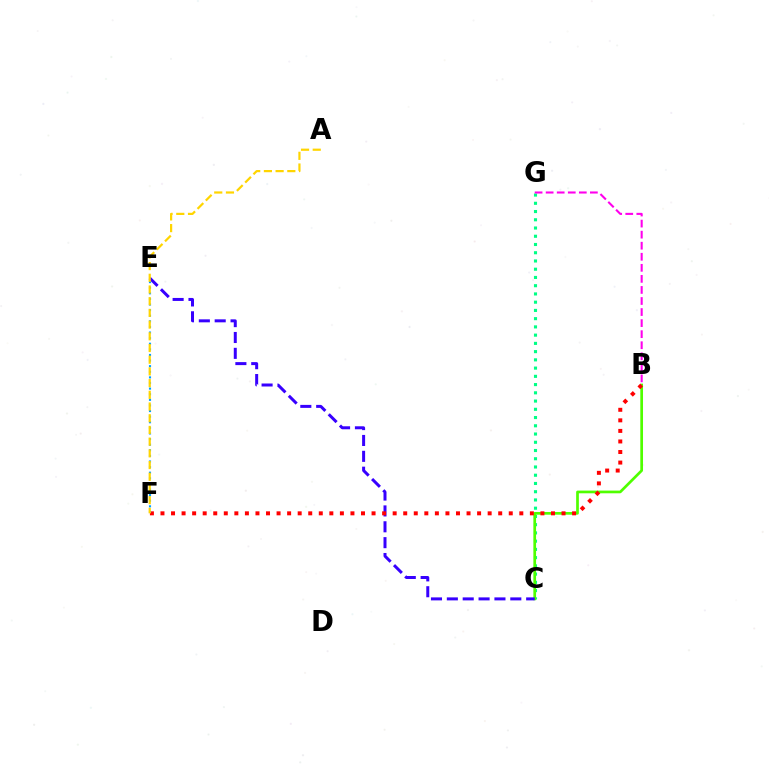{('C', 'G'): [{'color': '#00ff86', 'line_style': 'dotted', 'thickness': 2.24}], ('B', 'C'): [{'color': '#4fff00', 'line_style': 'solid', 'thickness': 1.94}], ('C', 'E'): [{'color': '#3700ff', 'line_style': 'dashed', 'thickness': 2.16}], ('B', 'F'): [{'color': '#ff0000', 'line_style': 'dotted', 'thickness': 2.87}], ('E', 'F'): [{'color': '#009eff', 'line_style': 'dotted', 'thickness': 1.52}], ('A', 'F'): [{'color': '#ffd500', 'line_style': 'dashed', 'thickness': 1.59}], ('B', 'G'): [{'color': '#ff00ed', 'line_style': 'dashed', 'thickness': 1.5}]}